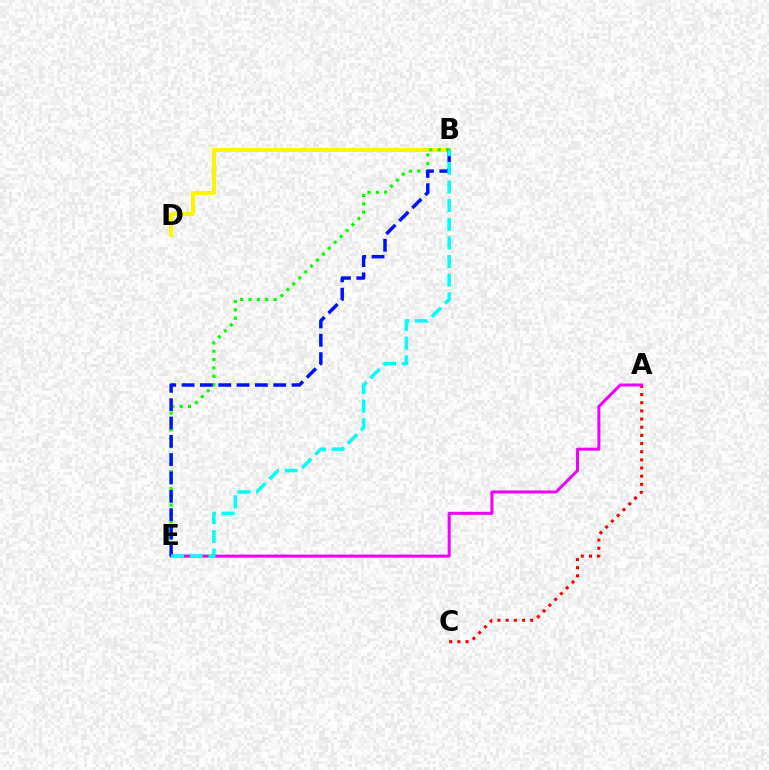{('B', 'D'): [{'color': '#fcf500', 'line_style': 'solid', 'thickness': 2.89}], ('A', 'C'): [{'color': '#ff0000', 'line_style': 'dotted', 'thickness': 2.22}], ('B', 'E'): [{'color': '#08ff00', 'line_style': 'dotted', 'thickness': 2.27}, {'color': '#0010ff', 'line_style': 'dashed', 'thickness': 2.49}, {'color': '#00fff6', 'line_style': 'dashed', 'thickness': 2.53}], ('A', 'E'): [{'color': '#ee00ff', 'line_style': 'solid', 'thickness': 2.16}]}